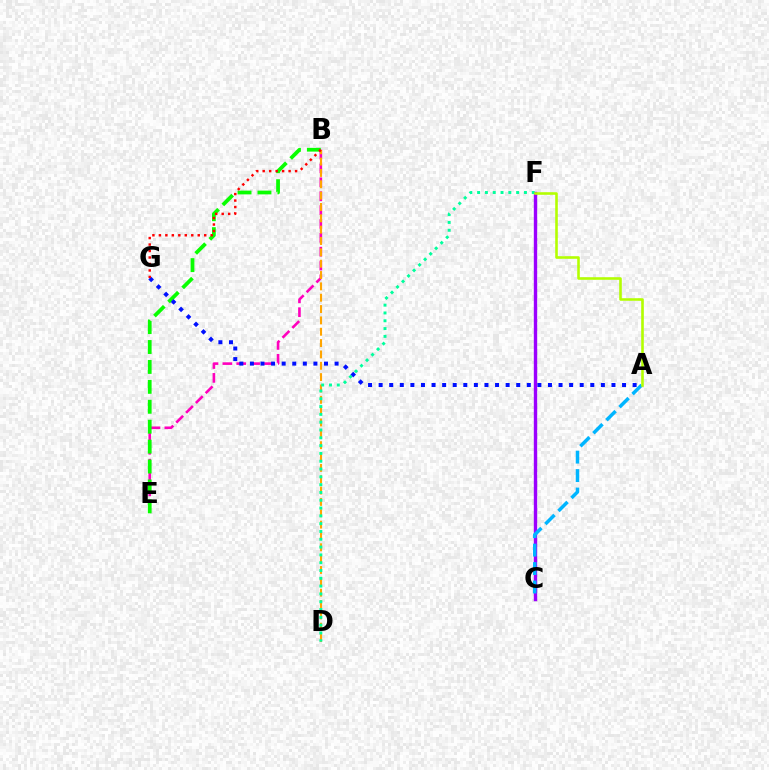{('B', 'E'): [{'color': '#ff00bd', 'line_style': 'dashed', 'thickness': 1.88}, {'color': '#08ff00', 'line_style': 'dashed', 'thickness': 2.71}], ('B', 'D'): [{'color': '#ffa500', 'line_style': 'dashed', 'thickness': 1.54}], ('C', 'F'): [{'color': '#9b00ff', 'line_style': 'solid', 'thickness': 2.44}], ('A', 'C'): [{'color': '#00b5ff', 'line_style': 'dashed', 'thickness': 2.51}], ('A', 'G'): [{'color': '#0010ff', 'line_style': 'dotted', 'thickness': 2.88}], ('B', 'G'): [{'color': '#ff0000', 'line_style': 'dotted', 'thickness': 1.76}], ('D', 'F'): [{'color': '#00ff9d', 'line_style': 'dotted', 'thickness': 2.12}], ('A', 'F'): [{'color': '#b3ff00', 'line_style': 'solid', 'thickness': 1.86}]}